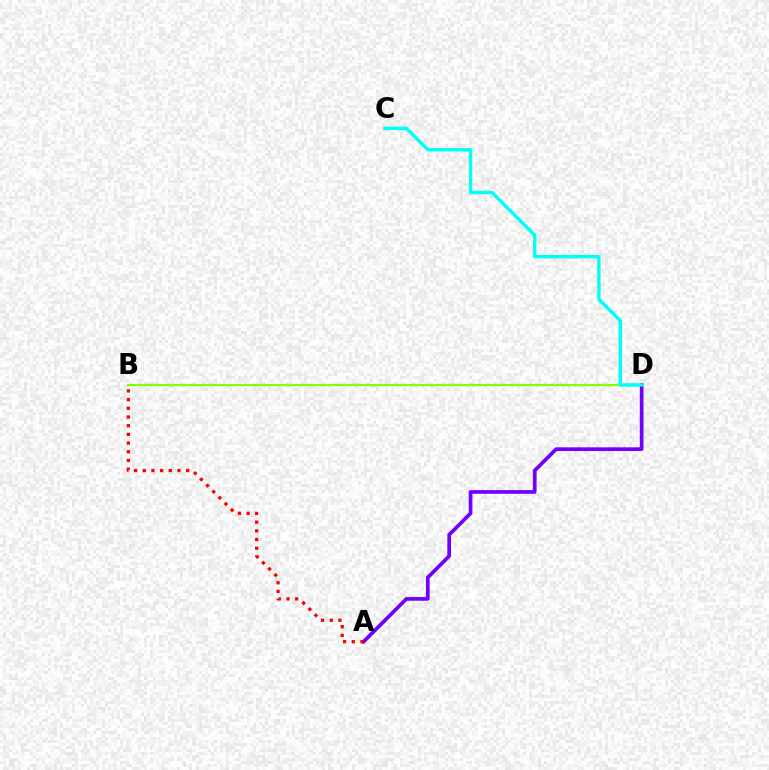{('B', 'D'): [{'color': '#84ff00', 'line_style': 'solid', 'thickness': 1.62}], ('A', 'D'): [{'color': '#7200ff', 'line_style': 'solid', 'thickness': 2.67}], ('A', 'B'): [{'color': '#ff0000', 'line_style': 'dotted', 'thickness': 2.36}], ('C', 'D'): [{'color': '#00fff6', 'line_style': 'solid', 'thickness': 2.47}]}